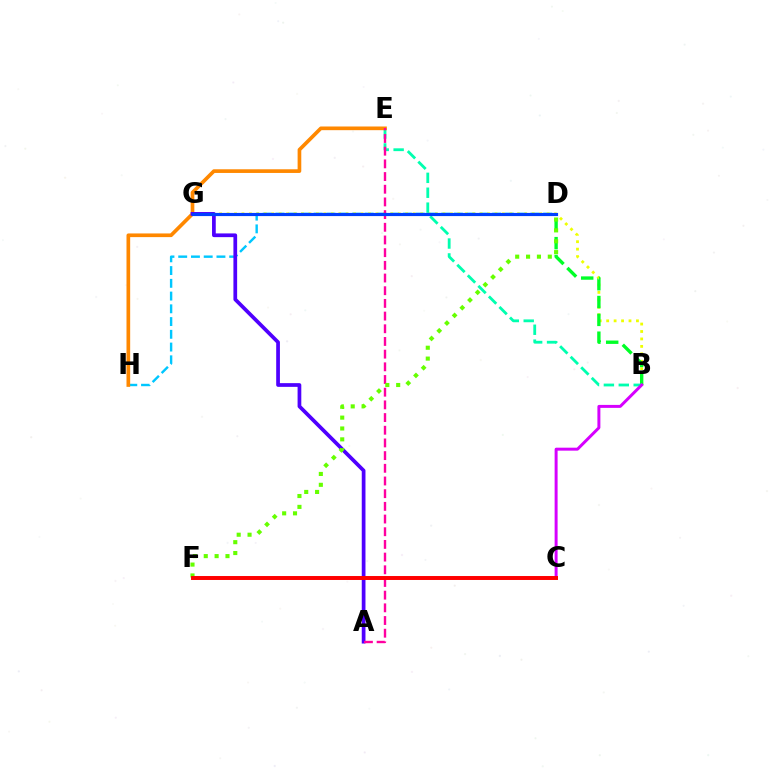{('D', 'H'): [{'color': '#00c7ff', 'line_style': 'dashed', 'thickness': 1.73}], ('B', 'G'): [{'color': '#eeff00', 'line_style': 'dotted', 'thickness': 2.02}], ('B', 'D'): [{'color': '#00ff27', 'line_style': 'dashed', 'thickness': 2.42}], ('B', 'E'): [{'color': '#00ffaf', 'line_style': 'dashed', 'thickness': 2.03}], ('E', 'H'): [{'color': '#ff8800', 'line_style': 'solid', 'thickness': 2.64}], ('A', 'G'): [{'color': '#4f00ff', 'line_style': 'solid', 'thickness': 2.68}], ('B', 'C'): [{'color': '#d600ff', 'line_style': 'solid', 'thickness': 2.14}], ('A', 'E'): [{'color': '#ff00a0', 'line_style': 'dashed', 'thickness': 1.72}], ('D', 'F'): [{'color': '#66ff00', 'line_style': 'dotted', 'thickness': 2.95}], ('C', 'F'): [{'color': '#ff0000', 'line_style': 'solid', 'thickness': 2.85}], ('D', 'G'): [{'color': '#003fff', 'line_style': 'solid', 'thickness': 2.27}]}